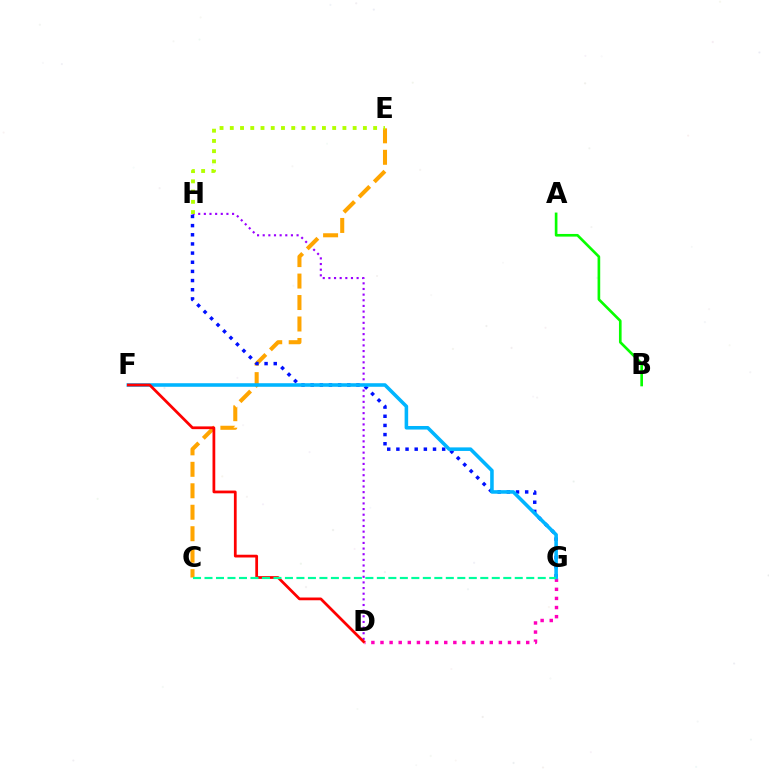{('A', 'B'): [{'color': '#08ff00', 'line_style': 'solid', 'thickness': 1.91}], ('D', 'H'): [{'color': '#9b00ff', 'line_style': 'dotted', 'thickness': 1.53}], ('D', 'G'): [{'color': '#ff00bd', 'line_style': 'dotted', 'thickness': 2.47}], ('C', 'E'): [{'color': '#ffa500', 'line_style': 'dashed', 'thickness': 2.92}], ('E', 'H'): [{'color': '#b3ff00', 'line_style': 'dotted', 'thickness': 2.78}], ('G', 'H'): [{'color': '#0010ff', 'line_style': 'dotted', 'thickness': 2.49}], ('F', 'G'): [{'color': '#00b5ff', 'line_style': 'solid', 'thickness': 2.56}], ('D', 'F'): [{'color': '#ff0000', 'line_style': 'solid', 'thickness': 1.98}], ('C', 'G'): [{'color': '#00ff9d', 'line_style': 'dashed', 'thickness': 1.56}]}